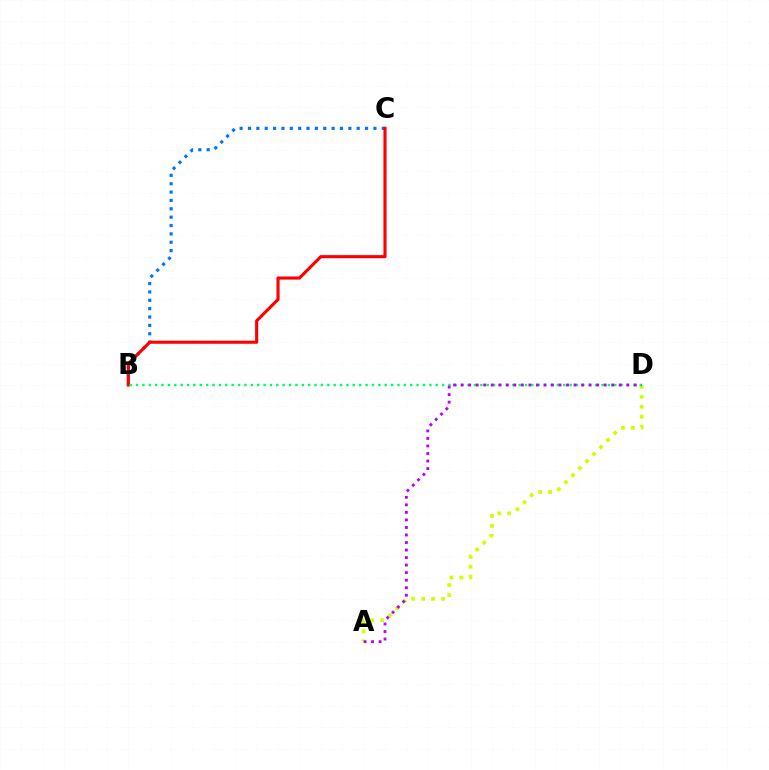{('A', 'D'): [{'color': '#d1ff00', 'line_style': 'dotted', 'thickness': 2.7}, {'color': '#b900ff', 'line_style': 'dotted', 'thickness': 2.05}], ('B', 'C'): [{'color': '#0074ff', 'line_style': 'dotted', 'thickness': 2.27}, {'color': '#ff0000', 'line_style': 'solid', 'thickness': 2.24}], ('B', 'D'): [{'color': '#00ff5c', 'line_style': 'dotted', 'thickness': 1.73}]}